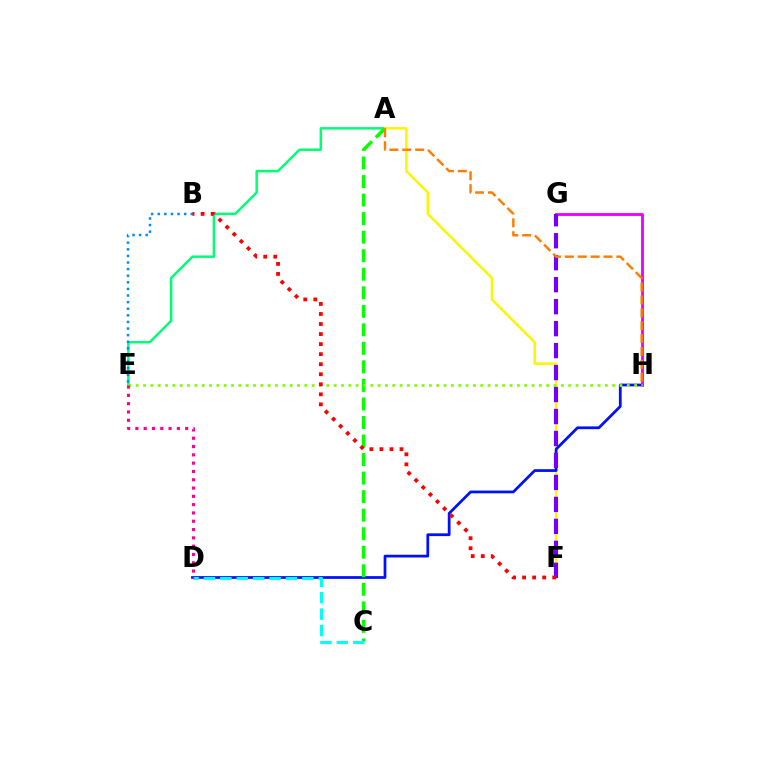{('A', 'E'): [{'color': '#00ff74', 'line_style': 'solid', 'thickness': 1.79}], ('A', 'F'): [{'color': '#fcf500', 'line_style': 'solid', 'thickness': 1.78}], ('D', 'H'): [{'color': '#0010ff', 'line_style': 'solid', 'thickness': 1.98}], ('A', 'C'): [{'color': '#08ff00', 'line_style': 'dashed', 'thickness': 2.52}], ('G', 'H'): [{'color': '#ee00ff', 'line_style': 'solid', 'thickness': 2.04}], ('E', 'H'): [{'color': '#84ff00', 'line_style': 'dotted', 'thickness': 1.99}], ('F', 'G'): [{'color': '#7200ff', 'line_style': 'dashed', 'thickness': 2.99}], ('B', 'E'): [{'color': '#008cff', 'line_style': 'dotted', 'thickness': 1.79}], ('C', 'D'): [{'color': '#00fff6', 'line_style': 'dashed', 'thickness': 2.23}], ('D', 'E'): [{'color': '#ff0094', 'line_style': 'dotted', 'thickness': 2.26}], ('B', 'F'): [{'color': '#ff0000', 'line_style': 'dotted', 'thickness': 2.73}], ('A', 'H'): [{'color': '#ff7c00', 'line_style': 'dashed', 'thickness': 1.75}]}